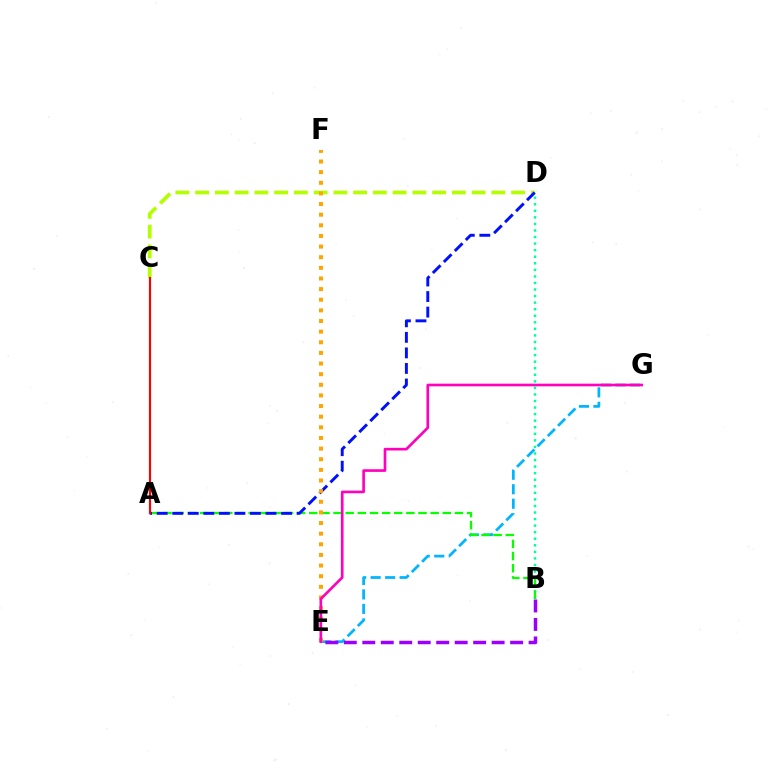{('C', 'D'): [{'color': '#b3ff00', 'line_style': 'dashed', 'thickness': 2.68}], ('B', 'D'): [{'color': '#00ff9d', 'line_style': 'dotted', 'thickness': 1.78}], ('E', 'G'): [{'color': '#00b5ff', 'line_style': 'dashed', 'thickness': 1.97}, {'color': '#ff00bd', 'line_style': 'solid', 'thickness': 1.91}], ('A', 'B'): [{'color': '#08ff00', 'line_style': 'dashed', 'thickness': 1.65}], ('B', 'E'): [{'color': '#9b00ff', 'line_style': 'dashed', 'thickness': 2.51}], ('A', 'D'): [{'color': '#0010ff', 'line_style': 'dashed', 'thickness': 2.11}], ('E', 'F'): [{'color': '#ffa500', 'line_style': 'dotted', 'thickness': 2.89}], ('A', 'C'): [{'color': '#ff0000', 'line_style': 'solid', 'thickness': 1.54}]}